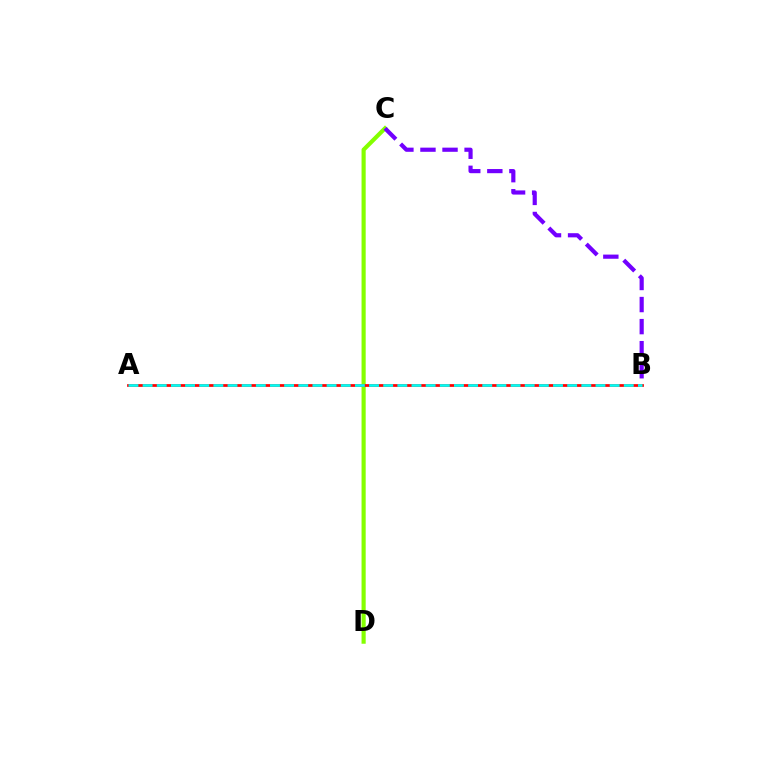{('C', 'D'): [{'color': '#84ff00', 'line_style': 'solid', 'thickness': 2.99}], ('A', 'B'): [{'color': '#ff0000', 'line_style': 'solid', 'thickness': 1.98}, {'color': '#00fff6', 'line_style': 'dashed', 'thickness': 1.92}], ('B', 'C'): [{'color': '#7200ff', 'line_style': 'dashed', 'thickness': 3.0}]}